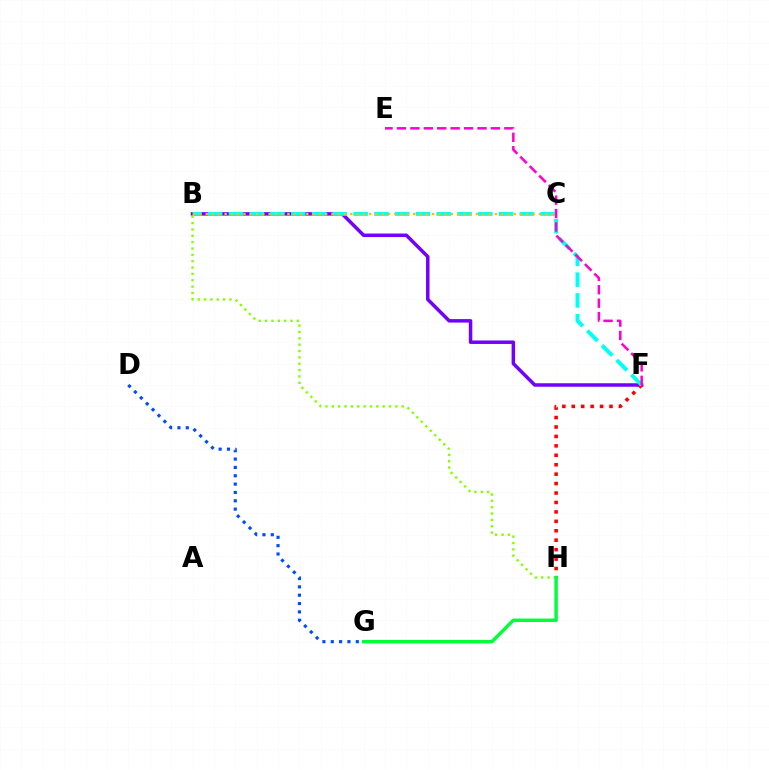{('B', 'F'): [{'color': '#7200ff', 'line_style': 'solid', 'thickness': 2.51}, {'color': '#00fff6', 'line_style': 'dashed', 'thickness': 2.82}], ('F', 'H'): [{'color': '#ff0000', 'line_style': 'dotted', 'thickness': 2.56}], ('D', 'G'): [{'color': '#004bff', 'line_style': 'dotted', 'thickness': 2.27}], ('B', 'C'): [{'color': '#ffbd00', 'line_style': 'dotted', 'thickness': 1.71}], ('B', 'H'): [{'color': '#84ff00', 'line_style': 'dotted', 'thickness': 1.73}], ('G', 'H'): [{'color': '#00ff39', 'line_style': 'solid', 'thickness': 2.49}], ('E', 'F'): [{'color': '#ff00cf', 'line_style': 'dashed', 'thickness': 1.82}]}